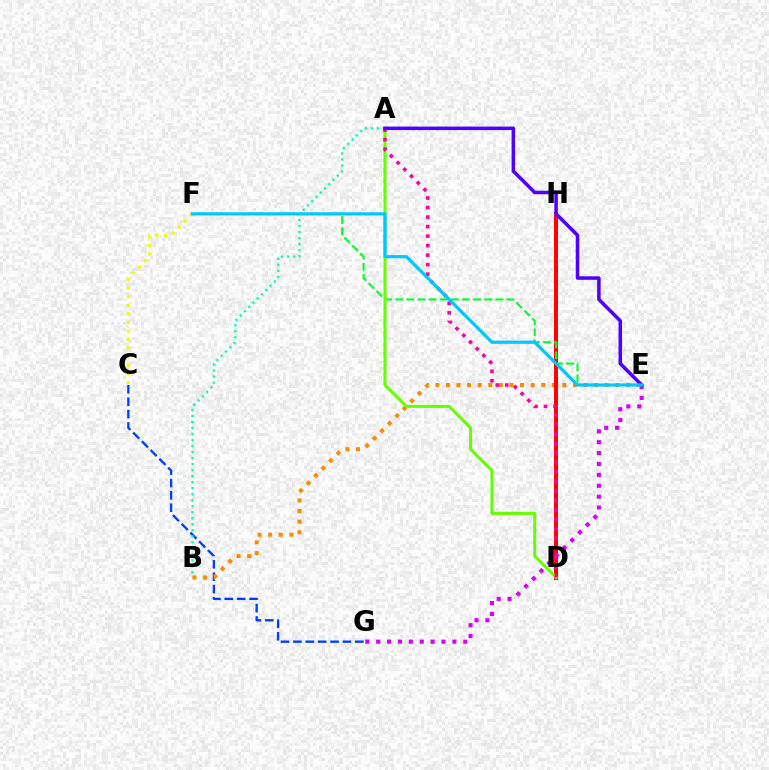{('C', 'G'): [{'color': '#003fff', 'line_style': 'dashed', 'thickness': 1.68}], ('B', 'E'): [{'color': '#ff8800', 'line_style': 'dotted', 'thickness': 2.88}], ('D', 'H'): [{'color': '#ff0000', 'line_style': 'solid', 'thickness': 2.84}], ('A', 'B'): [{'color': '#00ffaf', 'line_style': 'dotted', 'thickness': 1.64}], ('E', 'F'): [{'color': '#00ff27', 'line_style': 'dashed', 'thickness': 1.51}, {'color': '#00c7ff', 'line_style': 'solid', 'thickness': 2.3}], ('C', 'F'): [{'color': '#eeff00', 'line_style': 'dotted', 'thickness': 2.33}], ('A', 'D'): [{'color': '#66ff00', 'line_style': 'solid', 'thickness': 2.2}, {'color': '#ff00a0', 'line_style': 'dotted', 'thickness': 2.58}], ('E', 'G'): [{'color': '#d600ff', 'line_style': 'dotted', 'thickness': 2.96}], ('A', 'E'): [{'color': '#4f00ff', 'line_style': 'solid', 'thickness': 2.53}]}